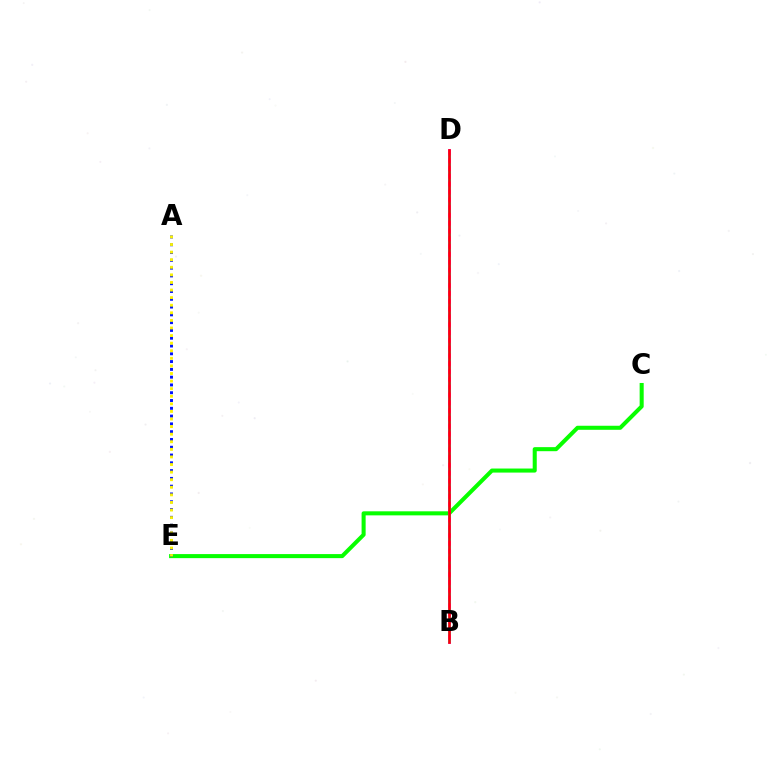{('C', 'E'): [{'color': '#08ff00', 'line_style': 'solid', 'thickness': 2.92}], ('B', 'D'): [{'color': '#ee00ff', 'line_style': 'solid', 'thickness': 1.95}, {'color': '#00fff6', 'line_style': 'dotted', 'thickness': 2.12}, {'color': '#ff0000', 'line_style': 'solid', 'thickness': 1.88}], ('A', 'E'): [{'color': '#0010ff', 'line_style': 'dotted', 'thickness': 2.12}, {'color': '#fcf500', 'line_style': 'dotted', 'thickness': 2.06}]}